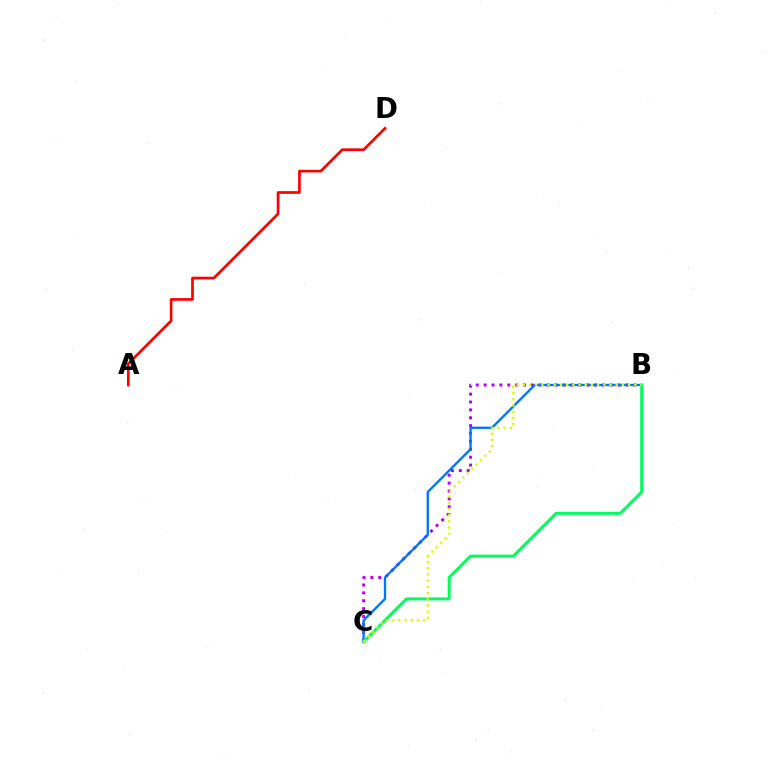{('B', 'C'): [{'color': '#b900ff', 'line_style': 'dotted', 'thickness': 2.14}, {'color': '#0074ff', 'line_style': 'solid', 'thickness': 1.68}, {'color': '#00ff5c', 'line_style': 'solid', 'thickness': 2.14}, {'color': '#d1ff00', 'line_style': 'dotted', 'thickness': 1.68}], ('A', 'D'): [{'color': '#ff0000', 'line_style': 'solid', 'thickness': 1.94}]}